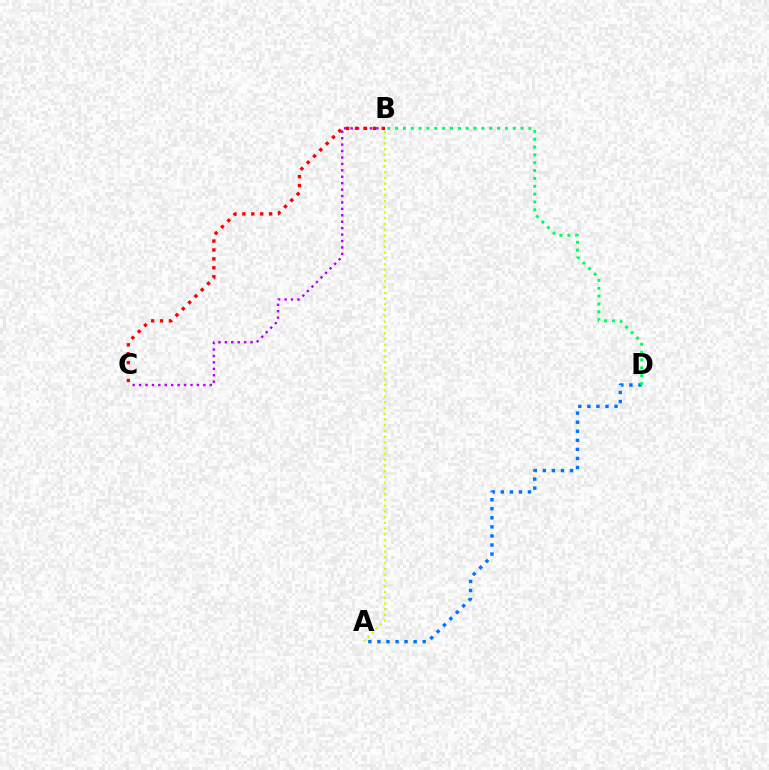{('A', 'D'): [{'color': '#0074ff', 'line_style': 'dotted', 'thickness': 2.46}], ('A', 'B'): [{'color': '#d1ff00', 'line_style': 'dotted', 'thickness': 1.56}], ('B', 'C'): [{'color': '#b900ff', 'line_style': 'dotted', 'thickness': 1.75}, {'color': '#ff0000', 'line_style': 'dotted', 'thickness': 2.42}], ('B', 'D'): [{'color': '#00ff5c', 'line_style': 'dotted', 'thickness': 2.13}]}